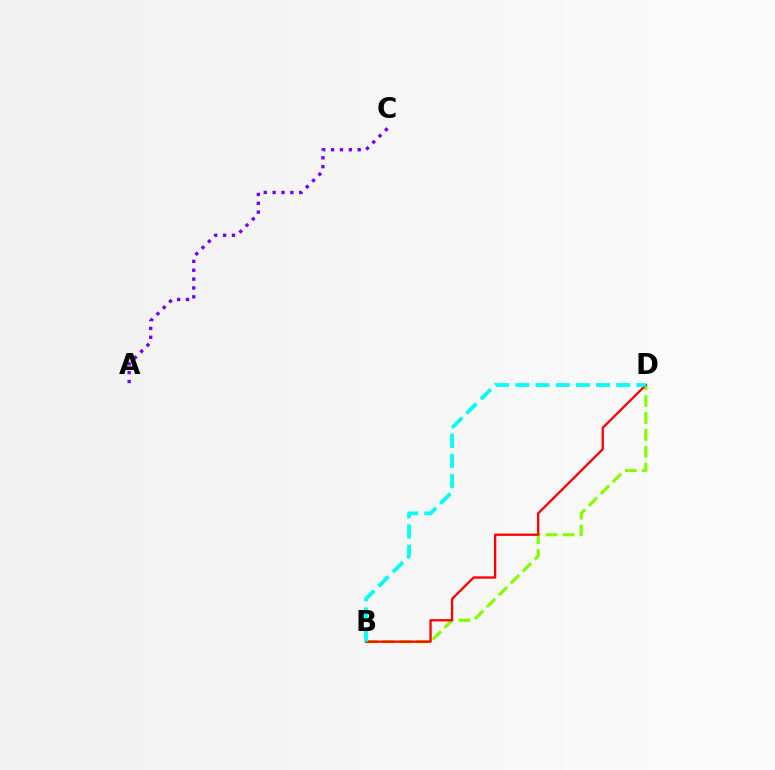{('B', 'D'): [{'color': '#84ff00', 'line_style': 'dashed', 'thickness': 2.29}, {'color': '#ff0000', 'line_style': 'solid', 'thickness': 1.67}, {'color': '#00fff6', 'line_style': 'dashed', 'thickness': 2.74}], ('A', 'C'): [{'color': '#7200ff', 'line_style': 'dotted', 'thickness': 2.41}]}